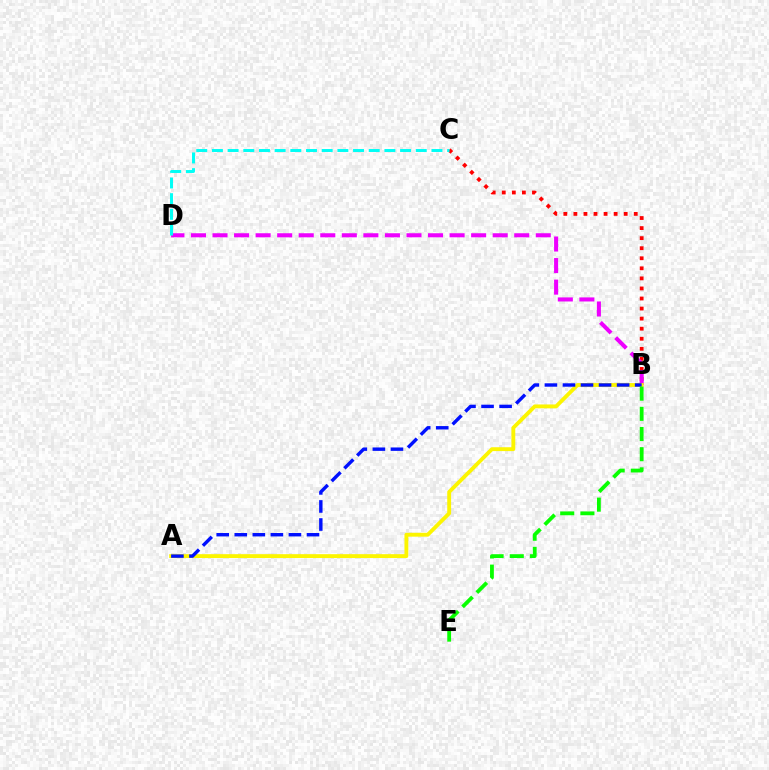{('B', 'C'): [{'color': '#ff0000', 'line_style': 'dotted', 'thickness': 2.73}], ('B', 'D'): [{'color': '#ee00ff', 'line_style': 'dashed', 'thickness': 2.93}], ('C', 'D'): [{'color': '#00fff6', 'line_style': 'dashed', 'thickness': 2.13}], ('A', 'B'): [{'color': '#fcf500', 'line_style': 'solid', 'thickness': 2.79}, {'color': '#0010ff', 'line_style': 'dashed', 'thickness': 2.45}], ('B', 'E'): [{'color': '#08ff00', 'line_style': 'dashed', 'thickness': 2.74}]}